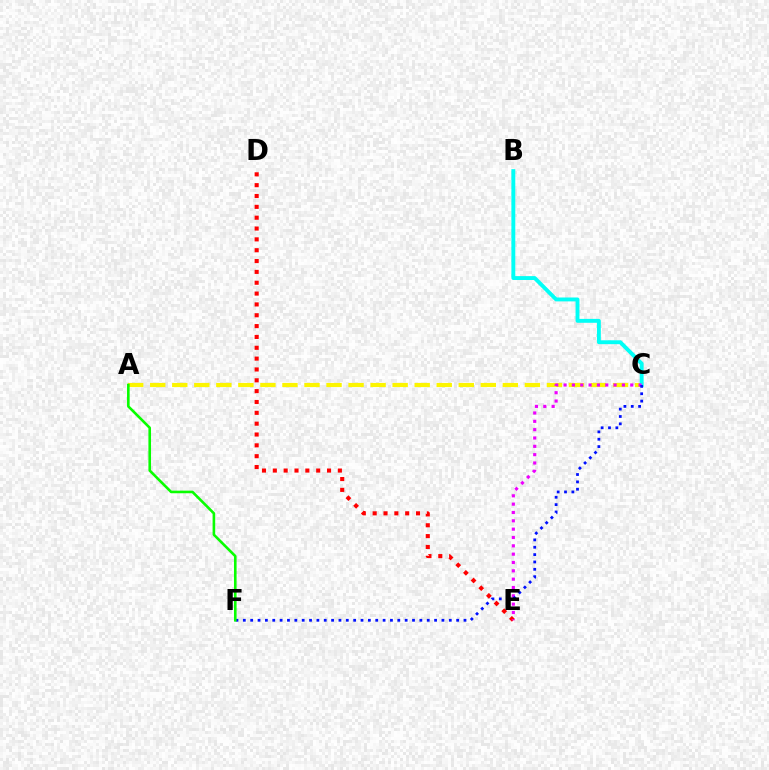{('A', 'C'): [{'color': '#fcf500', 'line_style': 'dashed', 'thickness': 2.99}], ('B', 'C'): [{'color': '#00fff6', 'line_style': 'solid', 'thickness': 2.8}], ('D', 'E'): [{'color': '#ff0000', 'line_style': 'dotted', 'thickness': 2.95}], ('C', 'E'): [{'color': '#ee00ff', 'line_style': 'dotted', 'thickness': 2.26}], ('C', 'F'): [{'color': '#0010ff', 'line_style': 'dotted', 'thickness': 2.0}], ('A', 'F'): [{'color': '#08ff00', 'line_style': 'solid', 'thickness': 1.88}]}